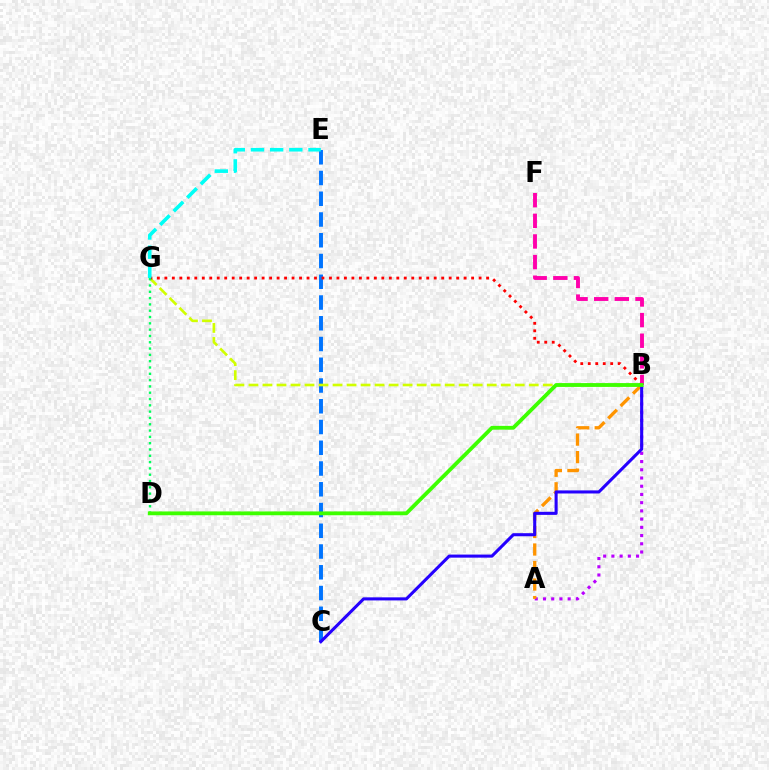{('C', 'E'): [{'color': '#0074ff', 'line_style': 'dashed', 'thickness': 2.82}], ('A', 'B'): [{'color': '#b900ff', 'line_style': 'dotted', 'thickness': 2.23}, {'color': '#ff9400', 'line_style': 'dashed', 'thickness': 2.38}], ('B', 'G'): [{'color': '#d1ff00', 'line_style': 'dashed', 'thickness': 1.9}, {'color': '#ff0000', 'line_style': 'dotted', 'thickness': 2.03}], ('B', 'C'): [{'color': '#2500ff', 'line_style': 'solid', 'thickness': 2.21}], ('B', 'F'): [{'color': '#ff00ac', 'line_style': 'dashed', 'thickness': 2.8}], ('D', 'G'): [{'color': '#00ff5c', 'line_style': 'dotted', 'thickness': 1.71}], ('E', 'G'): [{'color': '#00fff6', 'line_style': 'dashed', 'thickness': 2.61}], ('B', 'D'): [{'color': '#3dff00', 'line_style': 'solid', 'thickness': 2.74}]}